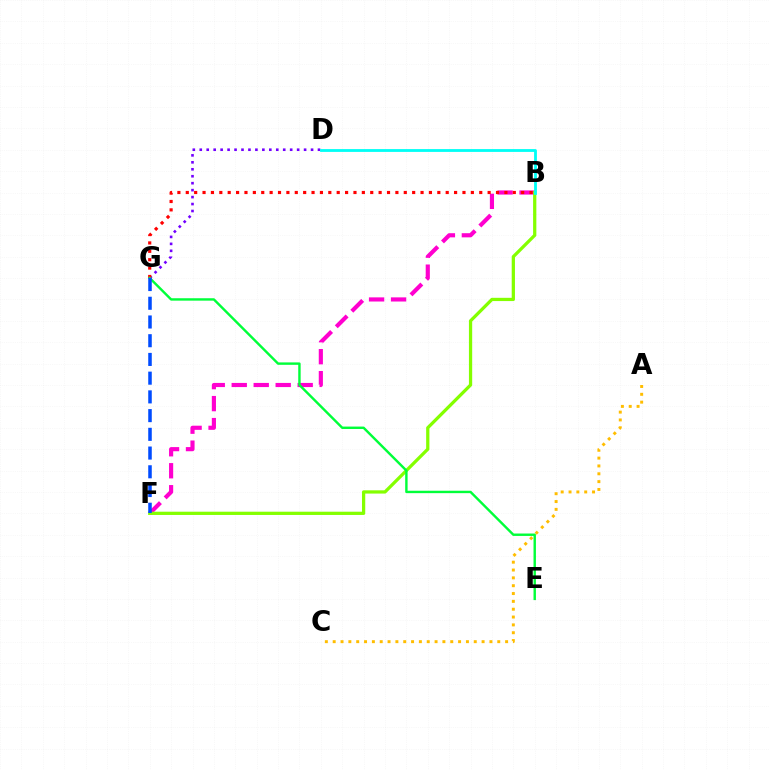{('B', 'F'): [{'color': '#ff00cf', 'line_style': 'dashed', 'thickness': 2.99}, {'color': '#84ff00', 'line_style': 'solid', 'thickness': 2.34}], ('D', 'G'): [{'color': '#7200ff', 'line_style': 'dotted', 'thickness': 1.89}], ('B', 'G'): [{'color': '#ff0000', 'line_style': 'dotted', 'thickness': 2.28}], ('A', 'C'): [{'color': '#ffbd00', 'line_style': 'dotted', 'thickness': 2.13}], ('E', 'G'): [{'color': '#00ff39', 'line_style': 'solid', 'thickness': 1.74}], ('B', 'D'): [{'color': '#00fff6', 'line_style': 'solid', 'thickness': 2.02}], ('F', 'G'): [{'color': '#004bff', 'line_style': 'dashed', 'thickness': 2.54}]}